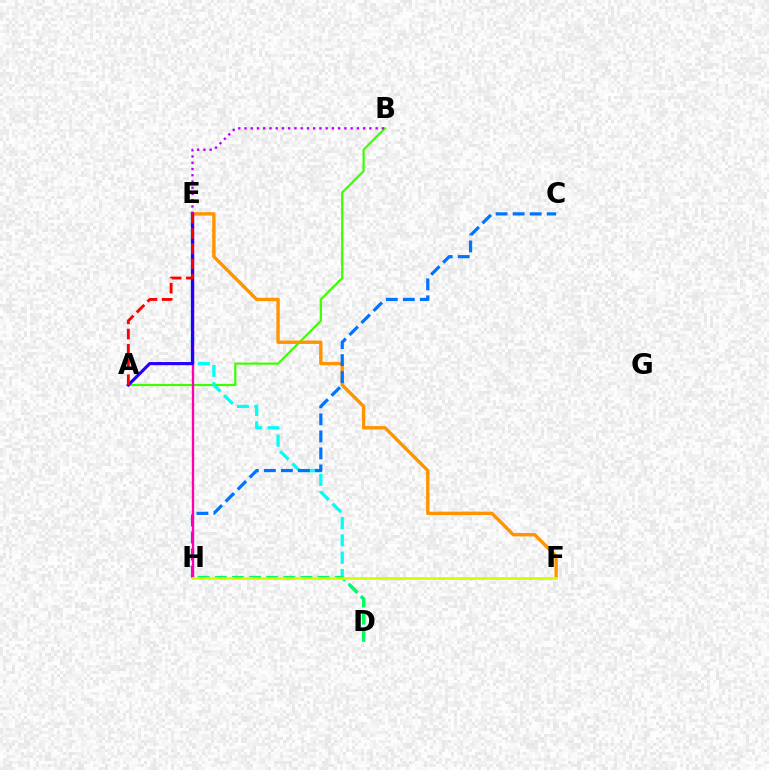{('A', 'B'): [{'color': '#3dff00', 'line_style': 'solid', 'thickness': 1.58}], ('E', 'F'): [{'color': '#ff9400', 'line_style': 'solid', 'thickness': 2.44}], ('D', 'E'): [{'color': '#00fff6', 'line_style': 'dashed', 'thickness': 2.36}], ('C', 'H'): [{'color': '#0074ff', 'line_style': 'dashed', 'thickness': 2.31}], ('E', 'H'): [{'color': '#ff00ac', 'line_style': 'solid', 'thickness': 1.69}], ('A', 'E'): [{'color': '#2500ff', 'line_style': 'solid', 'thickness': 2.28}, {'color': '#ff0000', 'line_style': 'dashed', 'thickness': 2.07}], ('D', 'H'): [{'color': '#00ff5c', 'line_style': 'dashed', 'thickness': 2.33}], ('B', 'E'): [{'color': '#b900ff', 'line_style': 'dotted', 'thickness': 1.7}], ('F', 'H'): [{'color': '#d1ff00', 'line_style': 'solid', 'thickness': 1.99}]}